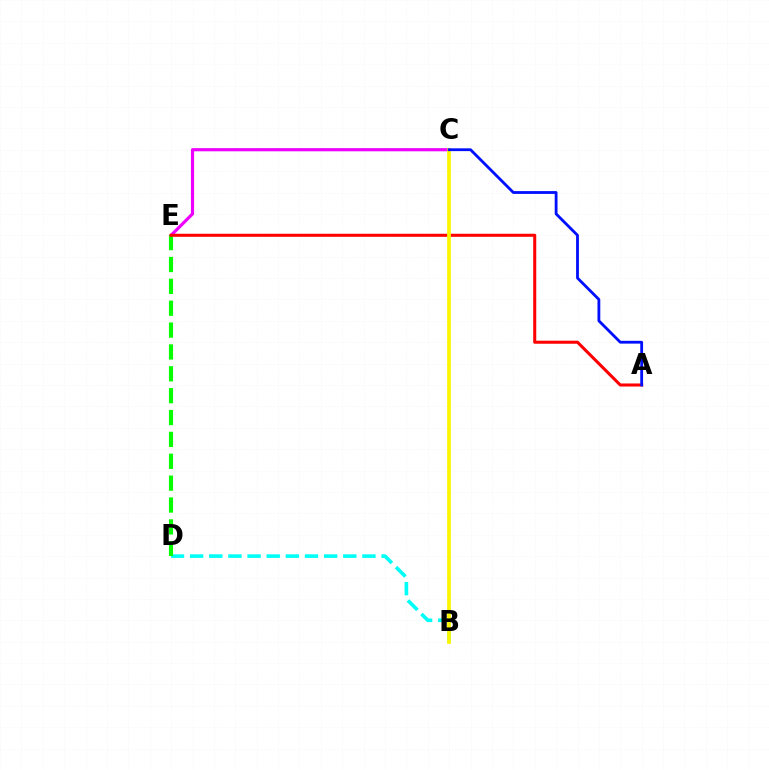{('C', 'E'): [{'color': '#ee00ff', 'line_style': 'solid', 'thickness': 2.28}], ('B', 'D'): [{'color': '#00fff6', 'line_style': 'dashed', 'thickness': 2.6}], ('D', 'E'): [{'color': '#08ff00', 'line_style': 'dashed', 'thickness': 2.97}], ('A', 'E'): [{'color': '#ff0000', 'line_style': 'solid', 'thickness': 2.2}], ('B', 'C'): [{'color': '#fcf500', 'line_style': 'solid', 'thickness': 2.69}], ('A', 'C'): [{'color': '#0010ff', 'line_style': 'solid', 'thickness': 2.02}]}